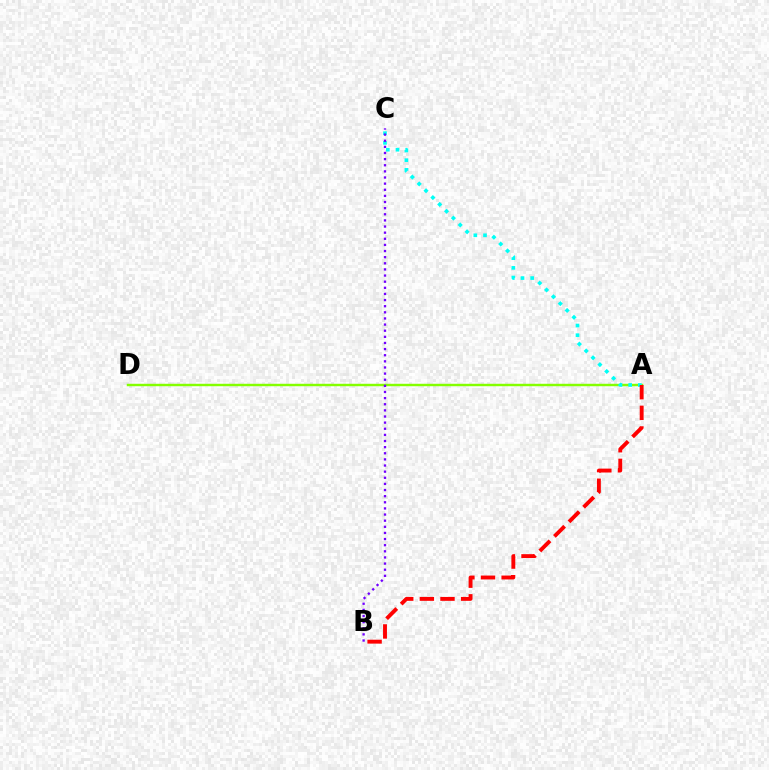{('A', 'D'): [{'color': '#84ff00', 'line_style': 'solid', 'thickness': 1.76}], ('A', 'C'): [{'color': '#00fff6', 'line_style': 'dotted', 'thickness': 2.63}], ('B', 'C'): [{'color': '#7200ff', 'line_style': 'dotted', 'thickness': 1.66}], ('A', 'B'): [{'color': '#ff0000', 'line_style': 'dashed', 'thickness': 2.8}]}